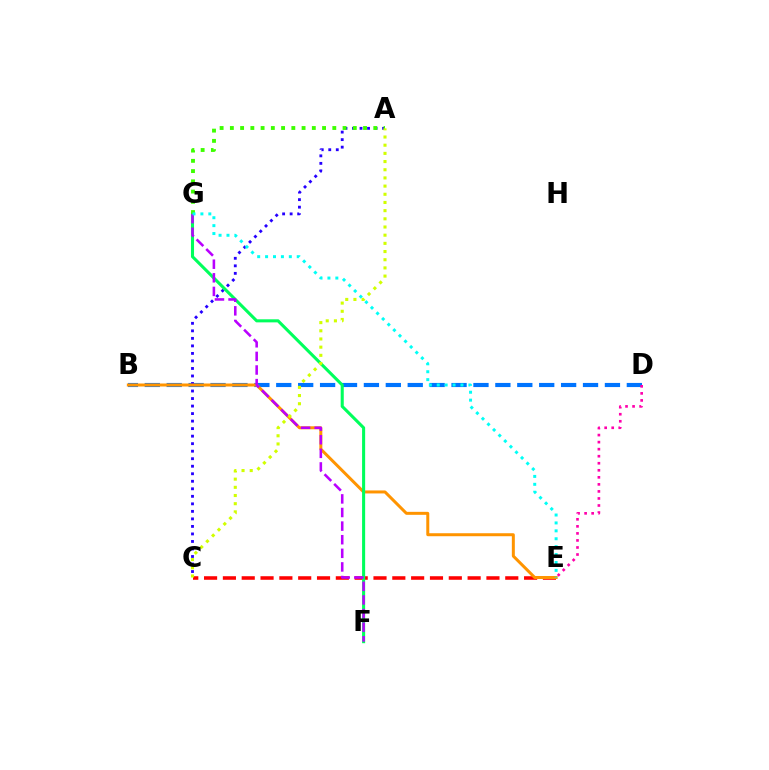{('B', 'D'): [{'color': '#0074ff', 'line_style': 'dashed', 'thickness': 2.98}], ('A', 'C'): [{'color': '#2500ff', 'line_style': 'dotted', 'thickness': 2.04}, {'color': '#d1ff00', 'line_style': 'dotted', 'thickness': 2.22}], ('D', 'E'): [{'color': '#ff00ac', 'line_style': 'dotted', 'thickness': 1.91}], ('C', 'E'): [{'color': '#ff0000', 'line_style': 'dashed', 'thickness': 2.56}], ('B', 'E'): [{'color': '#ff9400', 'line_style': 'solid', 'thickness': 2.15}], ('F', 'G'): [{'color': '#00ff5c', 'line_style': 'solid', 'thickness': 2.21}, {'color': '#b900ff', 'line_style': 'dashed', 'thickness': 1.85}], ('A', 'G'): [{'color': '#3dff00', 'line_style': 'dotted', 'thickness': 2.78}], ('E', 'G'): [{'color': '#00fff6', 'line_style': 'dotted', 'thickness': 2.15}]}